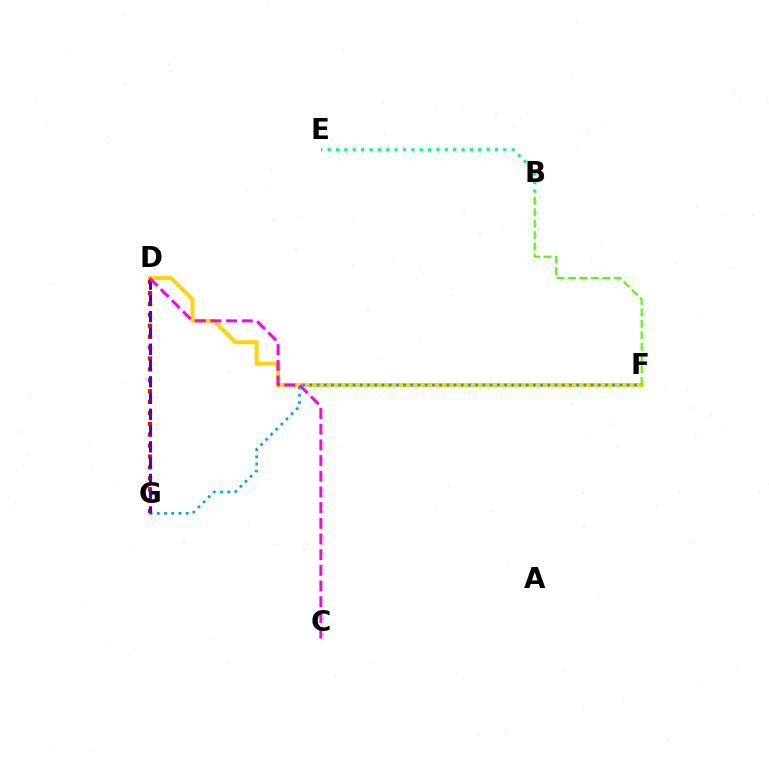{('D', 'F'): [{'color': '#ffd500', 'line_style': 'solid', 'thickness': 2.87}], ('B', 'F'): [{'color': '#4fff00', 'line_style': 'dashed', 'thickness': 1.55}], ('D', 'G'): [{'color': '#ff0000', 'line_style': 'dotted', 'thickness': 2.96}, {'color': '#3700ff', 'line_style': 'dashed', 'thickness': 2.21}], ('F', 'G'): [{'color': '#009eff', 'line_style': 'dotted', 'thickness': 1.96}], ('B', 'E'): [{'color': '#00ff86', 'line_style': 'dotted', 'thickness': 2.27}], ('C', 'D'): [{'color': '#ff00ed', 'line_style': 'dashed', 'thickness': 2.13}]}